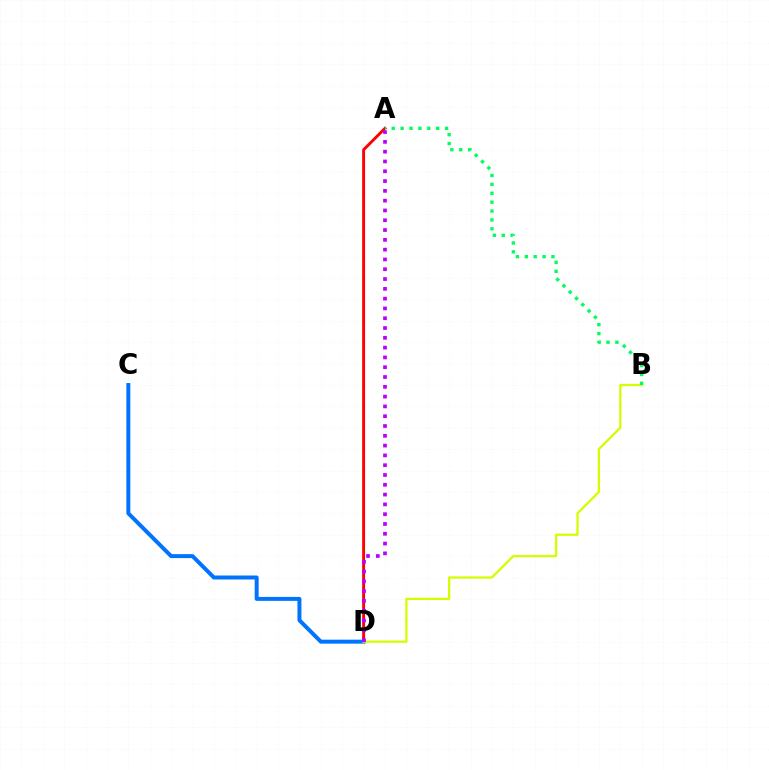{('A', 'D'): [{'color': '#ff0000', 'line_style': 'solid', 'thickness': 2.08}, {'color': '#b900ff', 'line_style': 'dotted', 'thickness': 2.66}], ('C', 'D'): [{'color': '#0074ff', 'line_style': 'solid', 'thickness': 2.86}], ('B', 'D'): [{'color': '#d1ff00', 'line_style': 'solid', 'thickness': 1.62}], ('A', 'B'): [{'color': '#00ff5c', 'line_style': 'dotted', 'thickness': 2.41}]}